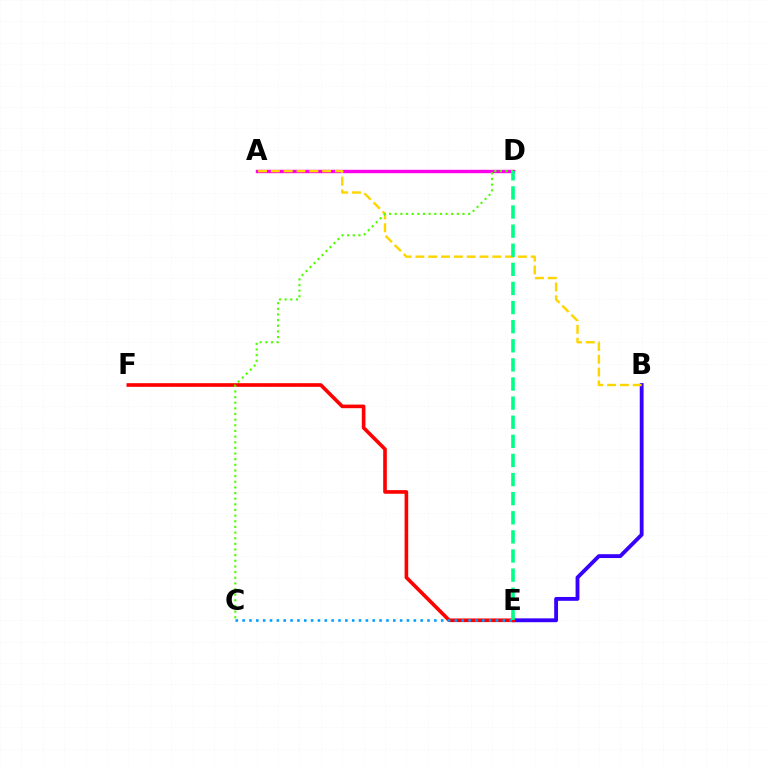{('B', 'E'): [{'color': '#3700ff', 'line_style': 'solid', 'thickness': 2.77}], ('A', 'D'): [{'color': '#ff00ed', 'line_style': 'solid', 'thickness': 2.44}], ('E', 'F'): [{'color': '#ff0000', 'line_style': 'solid', 'thickness': 2.61}], ('A', 'B'): [{'color': '#ffd500', 'line_style': 'dashed', 'thickness': 1.74}], ('C', 'E'): [{'color': '#009eff', 'line_style': 'dotted', 'thickness': 1.86}], ('C', 'D'): [{'color': '#4fff00', 'line_style': 'dotted', 'thickness': 1.53}], ('D', 'E'): [{'color': '#00ff86', 'line_style': 'dashed', 'thickness': 2.6}]}